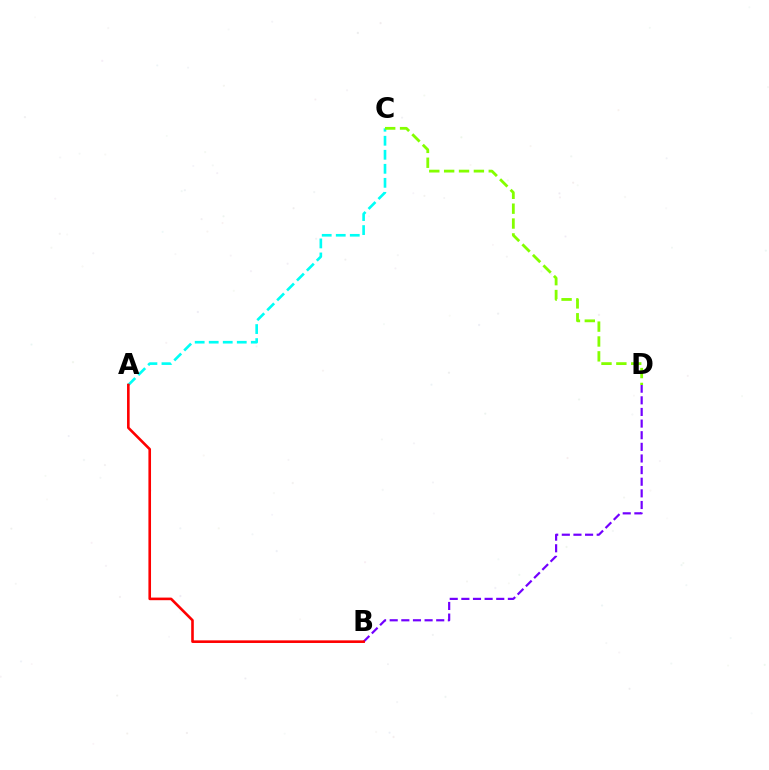{('A', 'C'): [{'color': '#00fff6', 'line_style': 'dashed', 'thickness': 1.91}], ('B', 'D'): [{'color': '#7200ff', 'line_style': 'dashed', 'thickness': 1.58}], ('C', 'D'): [{'color': '#84ff00', 'line_style': 'dashed', 'thickness': 2.02}], ('A', 'B'): [{'color': '#ff0000', 'line_style': 'solid', 'thickness': 1.88}]}